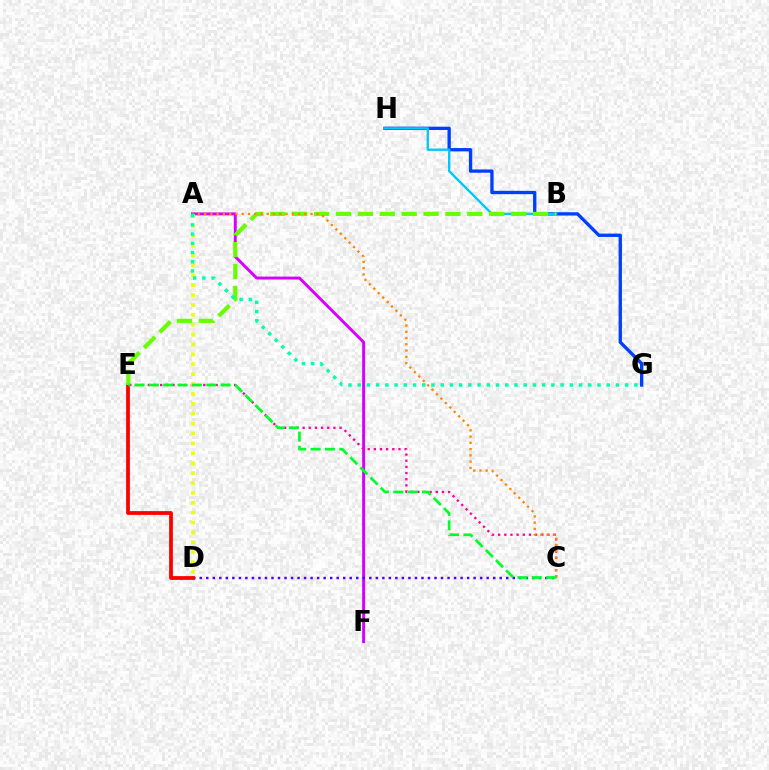{('G', 'H'): [{'color': '#003fff', 'line_style': 'solid', 'thickness': 2.39}], ('A', 'F'): [{'color': '#d600ff', 'line_style': 'solid', 'thickness': 2.11}], ('C', 'E'): [{'color': '#ff00a0', 'line_style': 'dotted', 'thickness': 1.67}, {'color': '#00ff27', 'line_style': 'dashed', 'thickness': 1.95}], ('C', 'D'): [{'color': '#4f00ff', 'line_style': 'dotted', 'thickness': 1.77}], ('D', 'E'): [{'color': '#ff0000', 'line_style': 'solid', 'thickness': 2.72}], ('B', 'H'): [{'color': '#00c7ff', 'line_style': 'solid', 'thickness': 1.69}], ('A', 'D'): [{'color': '#eeff00', 'line_style': 'dotted', 'thickness': 2.69}], ('B', 'E'): [{'color': '#66ff00', 'line_style': 'dashed', 'thickness': 2.97}], ('A', 'C'): [{'color': '#ff8800', 'line_style': 'dotted', 'thickness': 1.7}], ('A', 'G'): [{'color': '#00ffaf', 'line_style': 'dotted', 'thickness': 2.51}]}